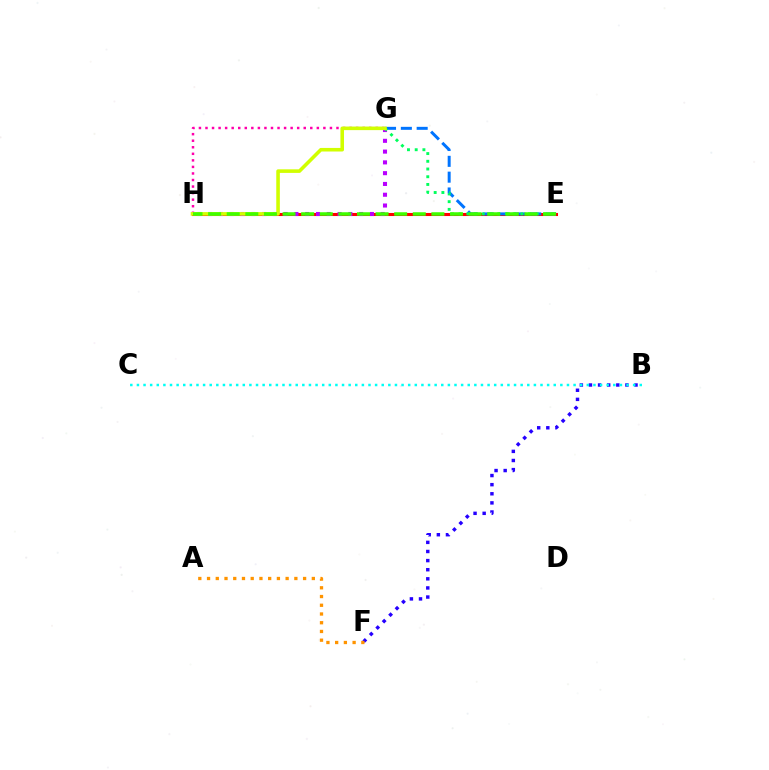{('E', 'H'): [{'color': '#ff0000', 'line_style': 'solid', 'thickness': 2.21}, {'color': '#3dff00', 'line_style': 'dashed', 'thickness': 2.53}], ('E', 'G'): [{'color': '#0074ff', 'line_style': 'dashed', 'thickness': 2.15}, {'color': '#00ff5c', 'line_style': 'dotted', 'thickness': 2.1}], ('B', 'F'): [{'color': '#2500ff', 'line_style': 'dotted', 'thickness': 2.48}], ('G', 'H'): [{'color': '#ff00ac', 'line_style': 'dotted', 'thickness': 1.78}, {'color': '#b900ff', 'line_style': 'dotted', 'thickness': 2.93}, {'color': '#d1ff00', 'line_style': 'solid', 'thickness': 2.58}], ('B', 'C'): [{'color': '#00fff6', 'line_style': 'dotted', 'thickness': 1.8}], ('A', 'F'): [{'color': '#ff9400', 'line_style': 'dotted', 'thickness': 2.37}]}